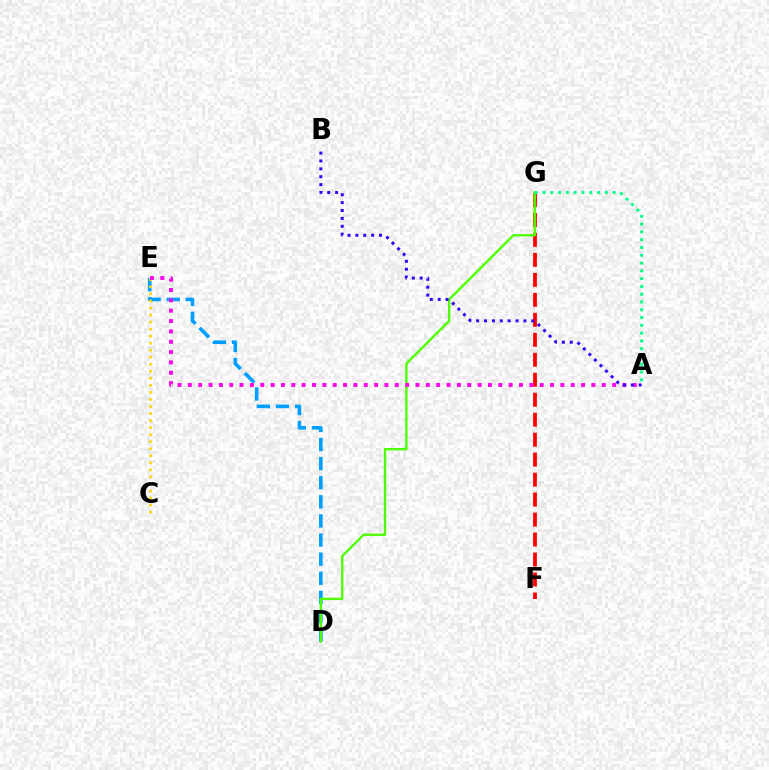{('D', 'E'): [{'color': '#009eff', 'line_style': 'dashed', 'thickness': 2.6}], ('F', 'G'): [{'color': '#ff0000', 'line_style': 'dashed', 'thickness': 2.71}], ('C', 'E'): [{'color': '#ffd500', 'line_style': 'dotted', 'thickness': 1.91}], ('D', 'G'): [{'color': '#4fff00', 'line_style': 'solid', 'thickness': 1.72}], ('A', 'E'): [{'color': '#ff00ed', 'line_style': 'dotted', 'thickness': 2.81}], ('A', 'B'): [{'color': '#3700ff', 'line_style': 'dotted', 'thickness': 2.14}], ('A', 'G'): [{'color': '#00ff86', 'line_style': 'dotted', 'thickness': 2.12}]}